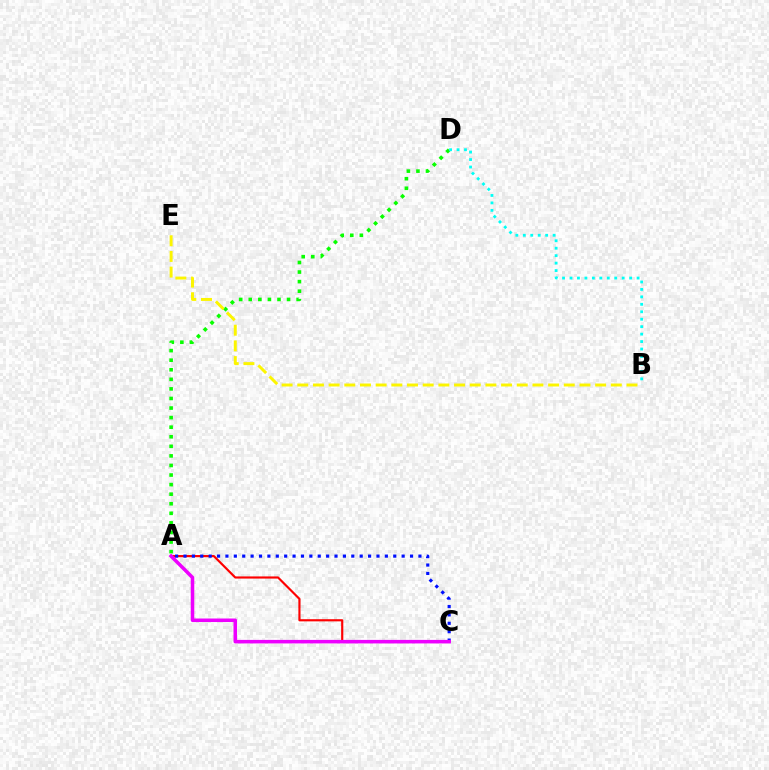{('A', 'C'): [{'color': '#ff0000', 'line_style': 'solid', 'thickness': 1.55}, {'color': '#0010ff', 'line_style': 'dotted', 'thickness': 2.28}, {'color': '#ee00ff', 'line_style': 'solid', 'thickness': 2.55}], ('A', 'D'): [{'color': '#08ff00', 'line_style': 'dotted', 'thickness': 2.6}], ('B', 'D'): [{'color': '#00fff6', 'line_style': 'dotted', 'thickness': 2.03}], ('B', 'E'): [{'color': '#fcf500', 'line_style': 'dashed', 'thickness': 2.13}]}